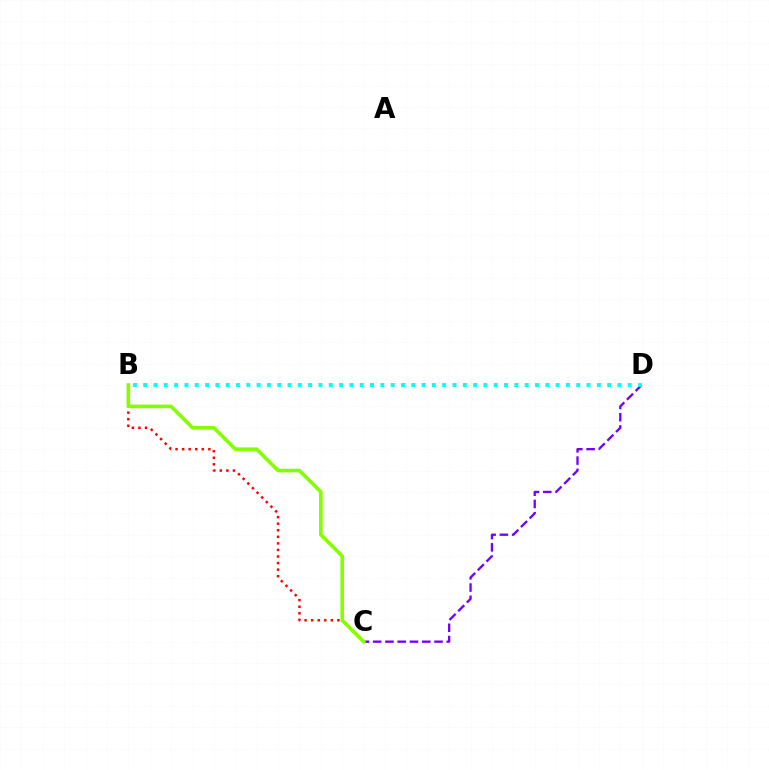{('C', 'D'): [{'color': '#7200ff', 'line_style': 'dashed', 'thickness': 1.67}], ('B', 'C'): [{'color': '#ff0000', 'line_style': 'dotted', 'thickness': 1.78}, {'color': '#84ff00', 'line_style': 'solid', 'thickness': 2.6}], ('B', 'D'): [{'color': '#00fff6', 'line_style': 'dotted', 'thickness': 2.8}]}